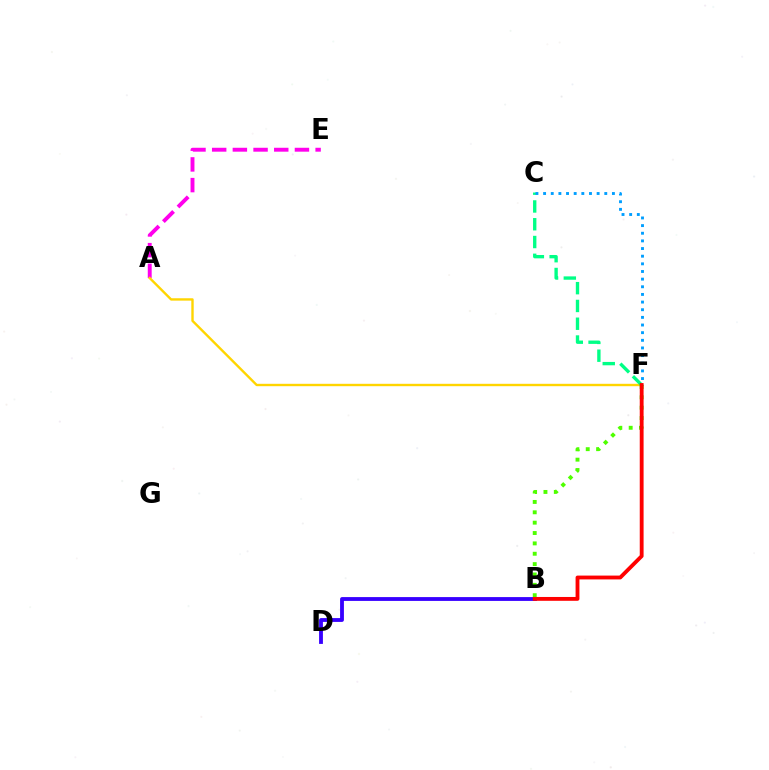{('B', 'D'): [{'color': '#3700ff', 'line_style': 'solid', 'thickness': 2.76}], ('A', 'E'): [{'color': '#ff00ed', 'line_style': 'dashed', 'thickness': 2.81}], ('A', 'F'): [{'color': '#ffd500', 'line_style': 'solid', 'thickness': 1.72}], ('C', 'F'): [{'color': '#00ff86', 'line_style': 'dashed', 'thickness': 2.42}, {'color': '#009eff', 'line_style': 'dotted', 'thickness': 2.08}], ('B', 'F'): [{'color': '#4fff00', 'line_style': 'dotted', 'thickness': 2.82}, {'color': '#ff0000', 'line_style': 'solid', 'thickness': 2.76}]}